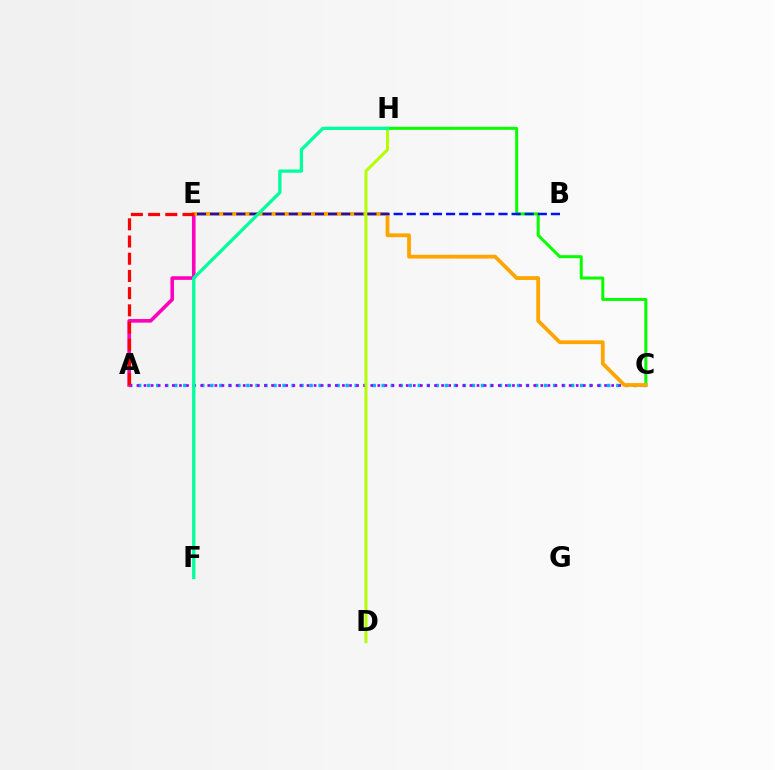{('A', 'C'): [{'color': '#00b5ff', 'line_style': 'dotted', 'thickness': 2.45}, {'color': '#9b00ff', 'line_style': 'dotted', 'thickness': 1.93}], ('C', 'H'): [{'color': '#08ff00', 'line_style': 'solid', 'thickness': 2.17}], ('A', 'E'): [{'color': '#ff00bd', 'line_style': 'solid', 'thickness': 2.59}, {'color': '#ff0000', 'line_style': 'dashed', 'thickness': 2.34}], ('C', 'E'): [{'color': '#ffa500', 'line_style': 'solid', 'thickness': 2.73}], ('D', 'H'): [{'color': '#b3ff00', 'line_style': 'solid', 'thickness': 2.16}], ('B', 'E'): [{'color': '#0010ff', 'line_style': 'dashed', 'thickness': 1.78}], ('F', 'H'): [{'color': '#00ff9d', 'line_style': 'solid', 'thickness': 2.37}]}